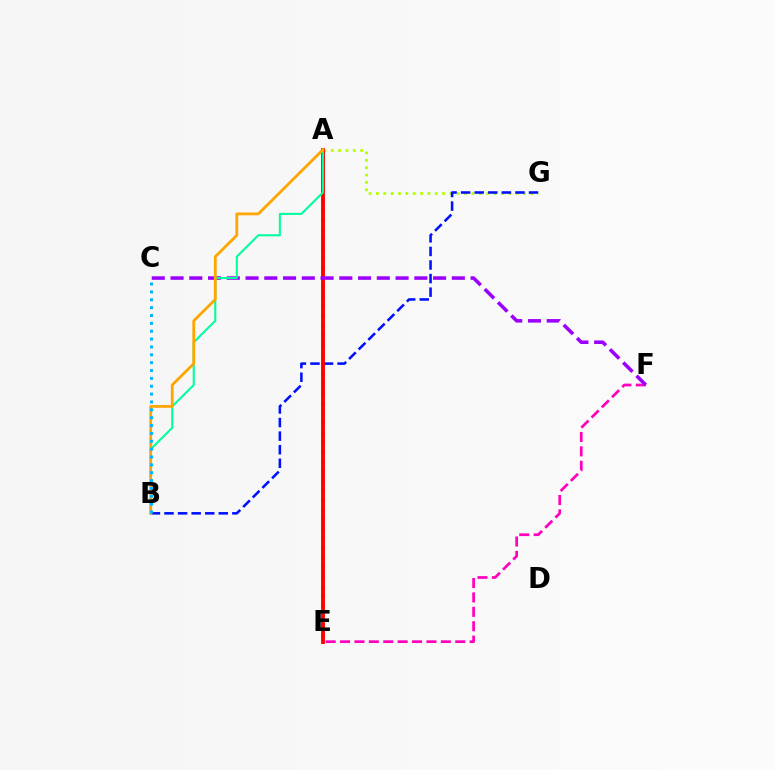{('A', 'G'): [{'color': '#b3ff00', 'line_style': 'dotted', 'thickness': 2.0}], ('A', 'E'): [{'color': '#08ff00', 'line_style': 'dotted', 'thickness': 2.63}, {'color': '#ff0000', 'line_style': 'solid', 'thickness': 2.77}], ('B', 'G'): [{'color': '#0010ff', 'line_style': 'dashed', 'thickness': 1.84}], ('E', 'F'): [{'color': '#ff00bd', 'line_style': 'dashed', 'thickness': 1.96}], ('C', 'F'): [{'color': '#9b00ff', 'line_style': 'dashed', 'thickness': 2.55}], ('A', 'B'): [{'color': '#00ff9d', 'line_style': 'solid', 'thickness': 1.5}, {'color': '#ffa500', 'line_style': 'solid', 'thickness': 2.0}], ('B', 'C'): [{'color': '#00b5ff', 'line_style': 'dotted', 'thickness': 2.14}]}